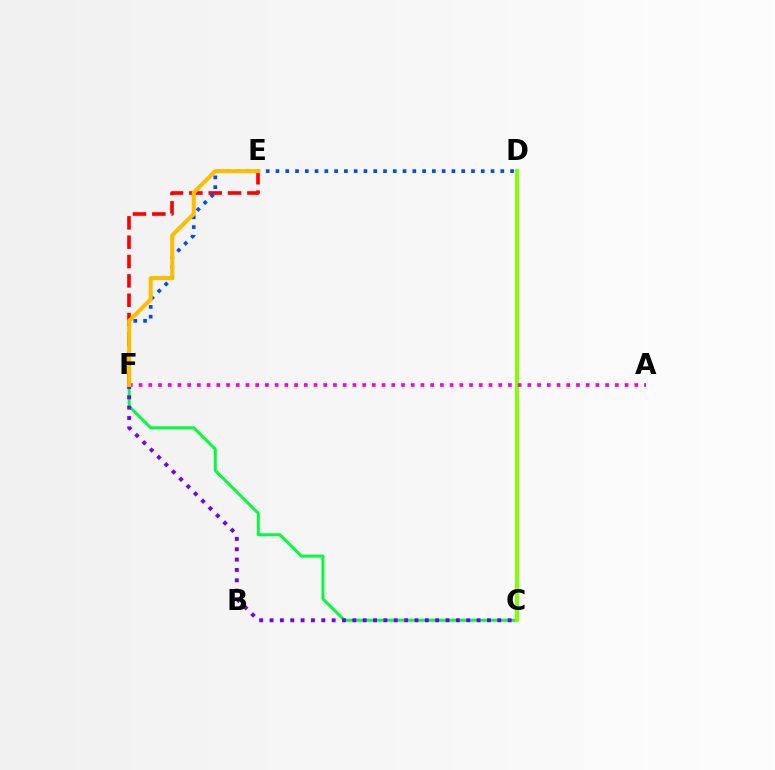{('C', 'F'): [{'color': '#00ff39', 'line_style': 'solid', 'thickness': 2.13}, {'color': '#7200ff', 'line_style': 'dotted', 'thickness': 2.81}], ('C', 'D'): [{'color': '#00fff6', 'line_style': 'solid', 'thickness': 2.82}, {'color': '#84ff00', 'line_style': 'solid', 'thickness': 2.82}], ('E', 'F'): [{'color': '#ff0000', 'line_style': 'dashed', 'thickness': 2.63}, {'color': '#ffbd00', 'line_style': 'solid', 'thickness': 2.92}], ('D', 'F'): [{'color': '#004bff', 'line_style': 'dotted', 'thickness': 2.66}], ('A', 'F'): [{'color': '#ff00cf', 'line_style': 'dotted', 'thickness': 2.64}]}